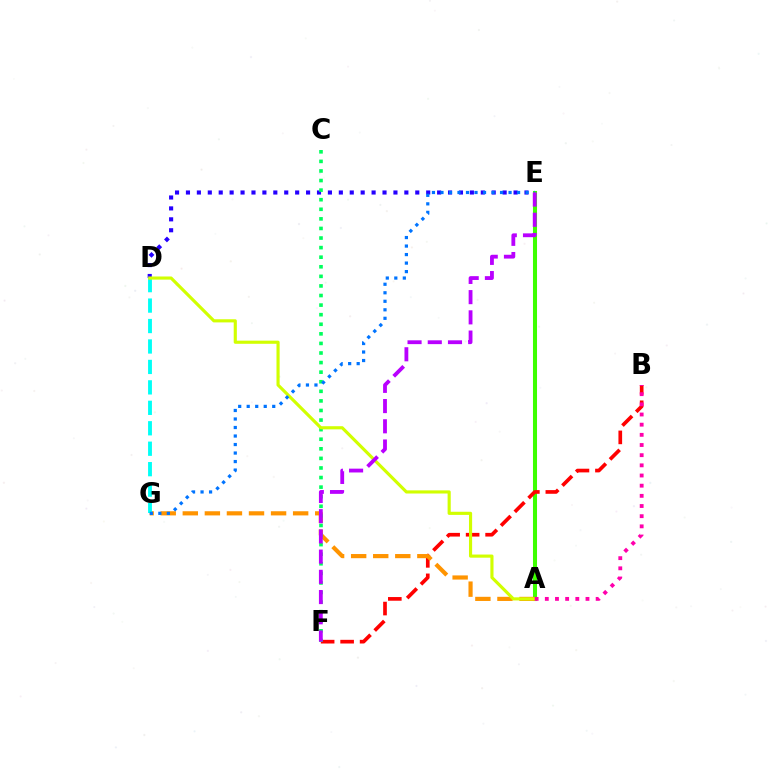{('A', 'E'): [{'color': '#3dff00', 'line_style': 'solid', 'thickness': 2.92}], ('D', 'E'): [{'color': '#2500ff', 'line_style': 'dotted', 'thickness': 2.97}], ('B', 'F'): [{'color': '#ff0000', 'line_style': 'dashed', 'thickness': 2.65}], ('A', 'G'): [{'color': '#ff9400', 'line_style': 'dashed', 'thickness': 3.0}], ('D', 'G'): [{'color': '#00fff6', 'line_style': 'dashed', 'thickness': 2.78}], ('C', 'F'): [{'color': '#00ff5c', 'line_style': 'dotted', 'thickness': 2.6}], ('A', 'D'): [{'color': '#d1ff00', 'line_style': 'solid', 'thickness': 2.26}], ('E', 'G'): [{'color': '#0074ff', 'line_style': 'dotted', 'thickness': 2.31}], ('A', 'B'): [{'color': '#ff00ac', 'line_style': 'dotted', 'thickness': 2.76}], ('E', 'F'): [{'color': '#b900ff', 'line_style': 'dashed', 'thickness': 2.75}]}